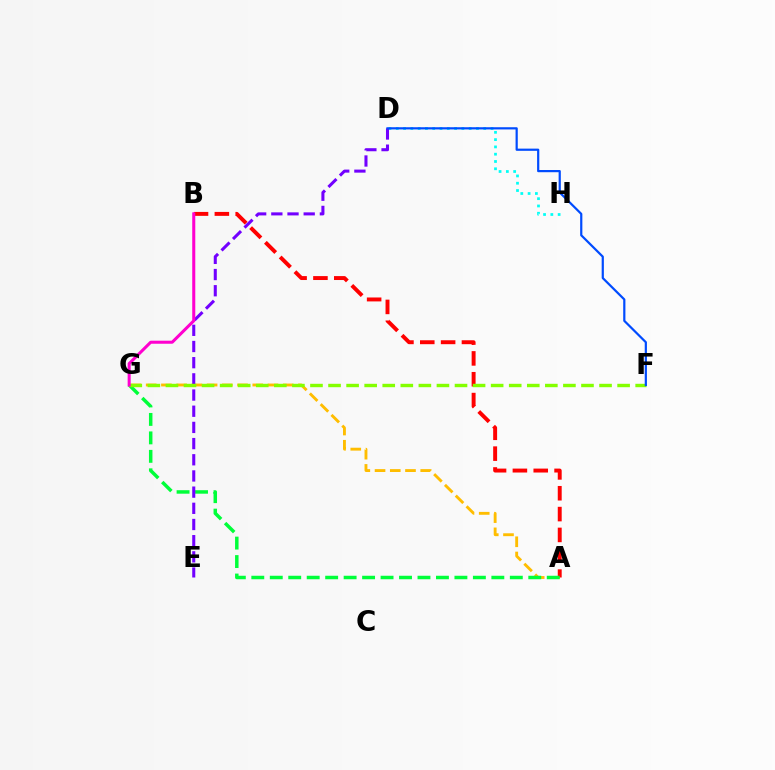{('A', 'G'): [{'color': '#ffbd00', 'line_style': 'dashed', 'thickness': 2.07}, {'color': '#00ff39', 'line_style': 'dashed', 'thickness': 2.51}], ('D', 'H'): [{'color': '#00fff6', 'line_style': 'dotted', 'thickness': 1.98}], ('A', 'B'): [{'color': '#ff0000', 'line_style': 'dashed', 'thickness': 2.83}], ('D', 'E'): [{'color': '#7200ff', 'line_style': 'dashed', 'thickness': 2.2}], ('F', 'G'): [{'color': '#84ff00', 'line_style': 'dashed', 'thickness': 2.45}], ('D', 'F'): [{'color': '#004bff', 'line_style': 'solid', 'thickness': 1.59}], ('B', 'G'): [{'color': '#ff00cf', 'line_style': 'solid', 'thickness': 2.19}]}